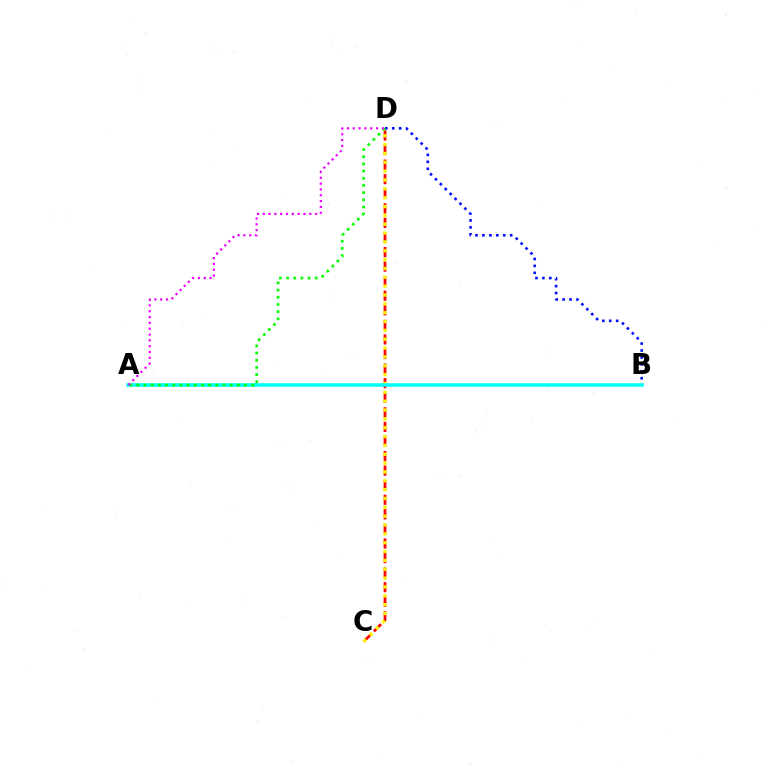{('C', 'D'): [{'color': '#ff0000', 'line_style': 'dashed', 'thickness': 1.98}, {'color': '#fcf500', 'line_style': 'dotted', 'thickness': 2.4}], ('B', 'D'): [{'color': '#0010ff', 'line_style': 'dotted', 'thickness': 1.88}], ('A', 'B'): [{'color': '#00fff6', 'line_style': 'solid', 'thickness': 2.57}], ('A', 'D'): [{'color': '#08ff00', 'line_style': 'dotted', 'thickness': 1.95}, {'color': '#ee00ff', 'line_style': 'dotted', 'thickness': 1.58}]}